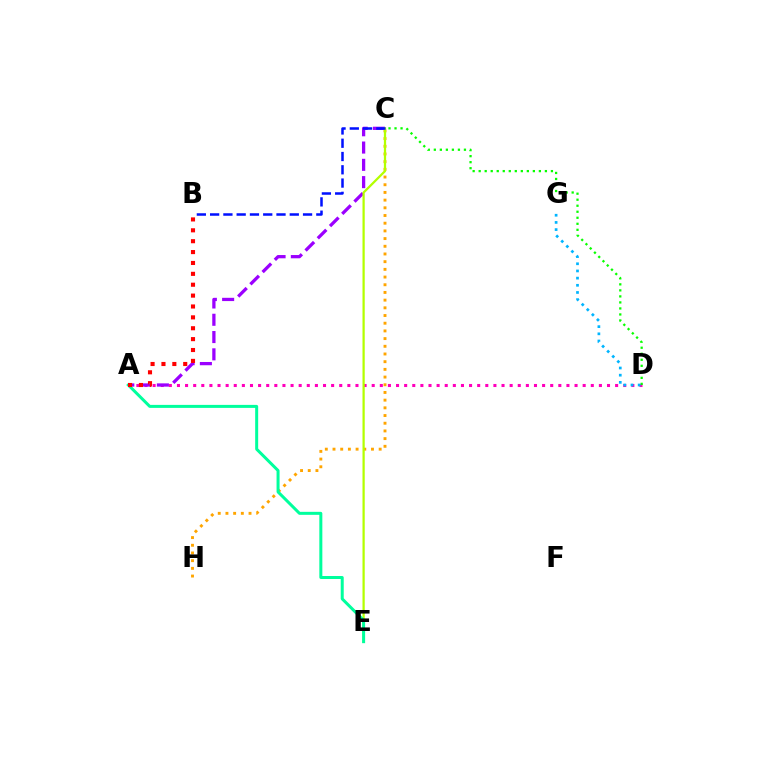{('A', 'D'): [{'color': '#ff00bd', 'line_style': 'dotted', 'thickness': 2.2}], ('A', 'C'): [{'color': '#9b00ff', 'line_style': 'dashed', 'thickness': 2.35}], ('C', 'H'): [{'color': '#ffa500', 'line_style': 'dotted', 'thickness': 2.09}], ('C', 'E'): [{'color': '#b3ff00', 'line_style': 'solid', 'thickness': 1.62}], ('C', 'D'): [{'color': '#08ff00', 'line_style': 'dotted', 'thickness': 1.64}], ('A', 'E'): [{'color': '#00ff9d', 'line_style': 'solid', 'thickness': 2.16}], ('A', 'B'): [{'color': '#ff0000', 'line_style': 'dotted', 'thickness': 2.96}], ('D', 'G'): [{'color': '#00b5ff', 'line_style': 'dotted', 'thickness': 1.95}], ('B', 'C'): [{'color': '#0010ff', 'line_style': 'dashed', 'thickness': 1.8}]}